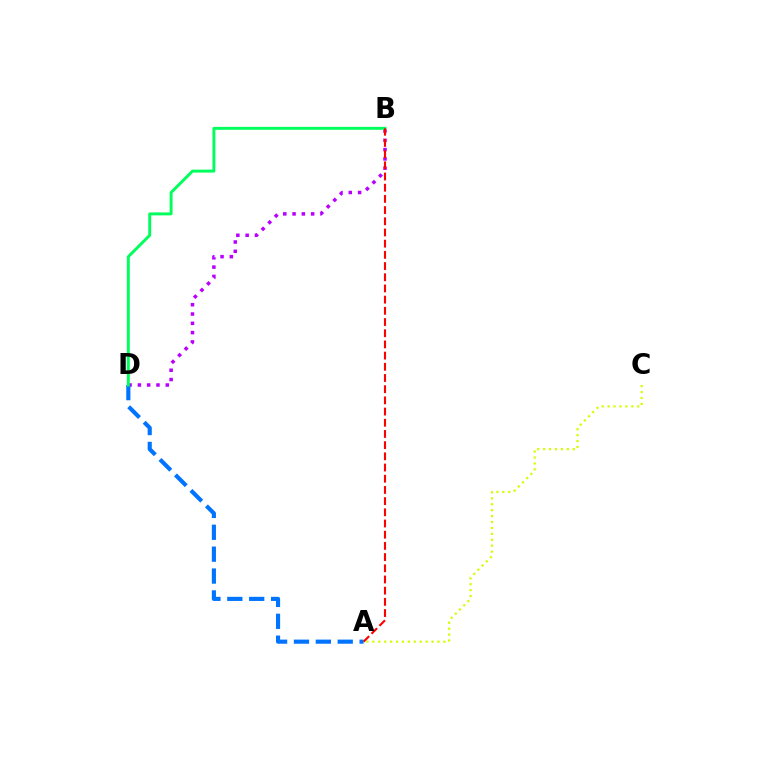{('A', 'C'): [{'color': '#d1ff00', 'line_style': 'dotted', 'thickness': 1.61}], ('B', 'D'): [{'color': '#b900ff', 'line_style': 'dotted', 'thickness': 2.53}, {'color': '#00ff5c', 'line_style': 'solid', 'thickness': 2.11}], ('A', 'D'): [{'color': '#0074ff', 'line_style': 'dashed', 'thickness': 2.97}], ('A', 'B'): [{'color': '#ff0000', 'line_style': 'dashed', 'thickness': 1.52}]}